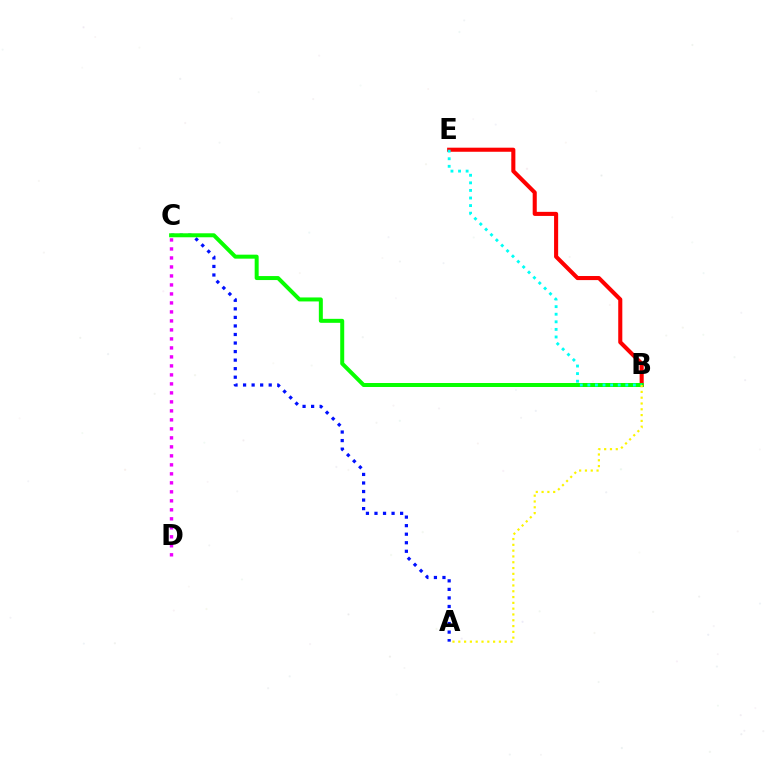{('C', 'D'): [{'color': '#ee00ff', 'line_style': 'dotted', 'thickness': 2.44}], ('B', 'E'): [{'color': '#ff0000', 'line_style': 'solid', 'thickness': 2.94}, {'color': '#00fff6', 'line_style': 'dotted', 'thickness': 2.06}], ('A', 'C'): [{'color': '#0010ff', 'line_style': 'dotted', 'thickness': 2.32}], ('B', 'C'): [{'color': '#08ff00', 'line_style': 'solid', 'thickness': 2.87}], ('A', 'B'): [{'color': '#fcf500', 'line_style': 'dotted', 'thickness': 1.58}]}